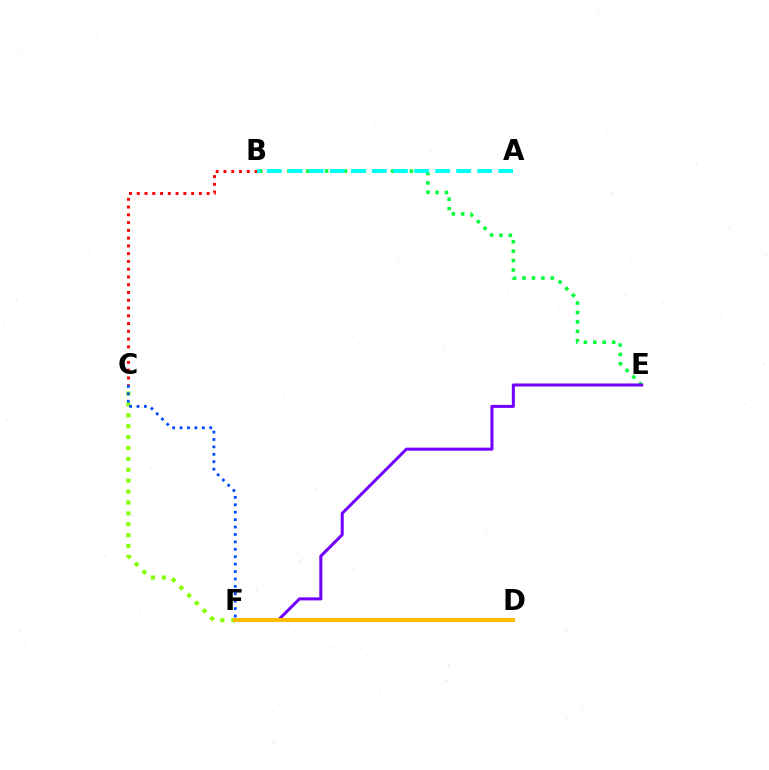{('B', 'C'): [{'color': '#ff0000', 'line_style': 'dotted', 'thickness': 2.11}], ('B', 'E'): [{'color': '#00ff39', 'line_style': 'dotted', 'thickness': 2.56}], ('E', 'F'): [{'color': '#7200ff', 'line_style': 'solid', 'thickness': 2.19}], ('D', 'F'): [{'color': '#ff00cf', 'line_style': 'dashed', 'thickness': 1.96}, {'color': '#ffbd00', 'line_style': 'solid', 'thickness': 2.92}], ('C', 'F'): [{'color': '#84ff00', 'line_style': 'dotted', 'thickness': 2.96}, {'color': '#004bff', 'line_style': 'dotted', 'thickness': 2.02}], ('A', 'B'): [{'color': '#00fff6', 'line_style': 'dashed', 'thickness': 2.86}]}